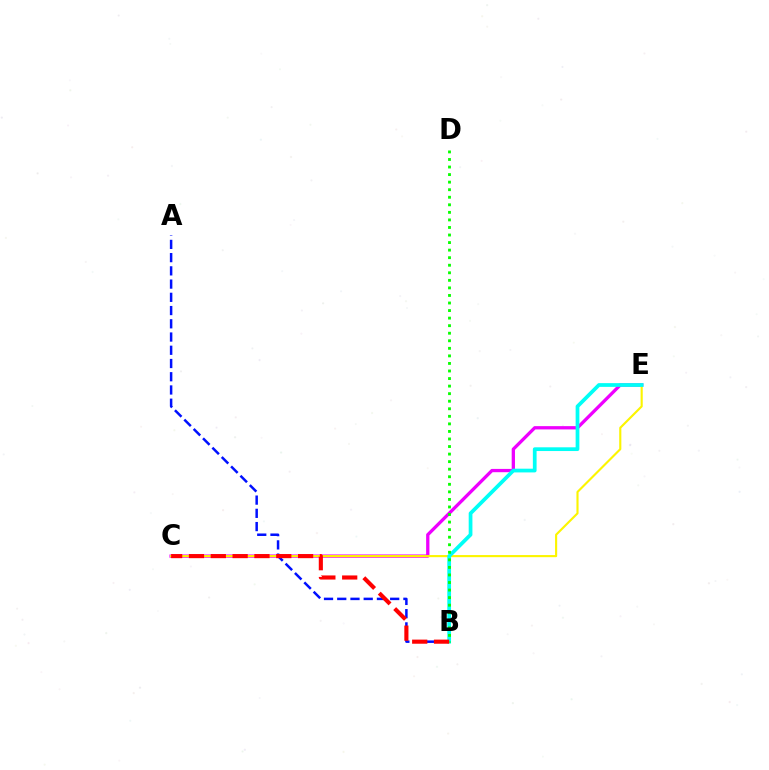{('C', 'E'): [{'color': '#ee00ff', 'line_style': 'solid', 'thickness': 2.37}, {'color': '#fcf500', 'line_style': 'solid', 'thickness': 1.53}], ('A', 'B'): [{'color': '#0010ff', 'line_style': 'dashed', 'thickness': 1.8}], ('B', 'E'): [{'color': '#00fff6', 'line_style': 'solid', 'thickness': 2.69}], ('B', 'D'): [{'color': '#08ff00', 'line_style': 'dotted', 'thickness': 2.05}], ('B', 'C'): [{'color': '#ff0000', 'line_style': 'dashed', 'thickness': 2.97}]}